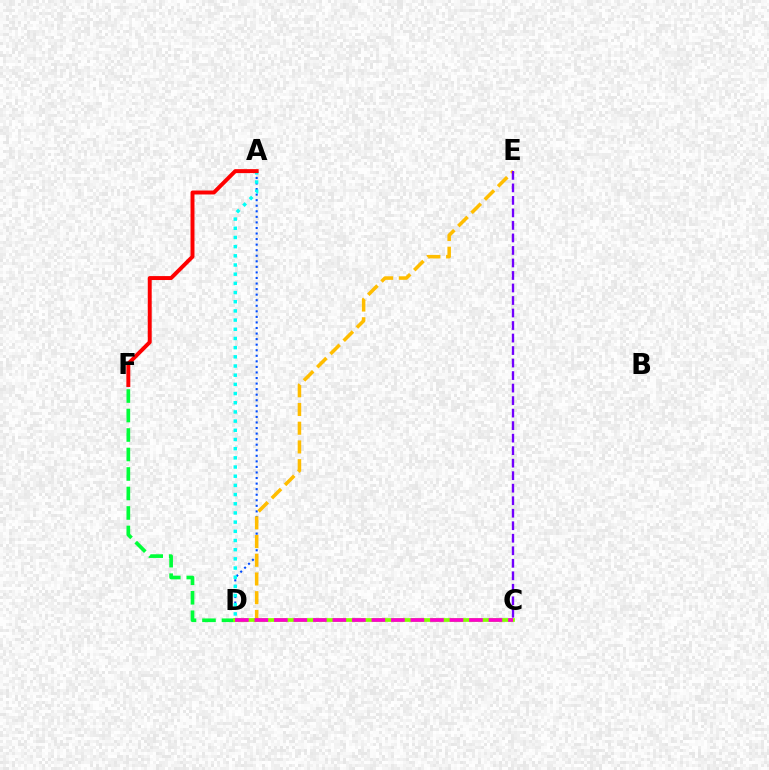{('A', 'D'): [{'color': '#004bff', 'line_style': 'dotted', 'thickness': 1.51}, {'color': '#00fff6', 'line_style': 'dotted', 'thickness': 2.5}], ('D', 'F'): [{'color': '#00ff39', 'line_style': 'dashed', 'thickness': 2.65}], ('D', 'E'): [{'color': '#ffbd00', 'line_style': 'dashed', 'thickness': 2.54}], ('A', 'F'): [{'color': '#ff0000', 'line_style': 'solid', 'thickness': 2.84}], ('C', 'D'): [{'color': '#84ff00', 'line_style': 'solid', 'thickness': 2.68}, {'color': '#ff00cf', 'line_style': 'dashed', 'thickness': 2.65}], ('C', 'E'): [{'color': '#7200ff', 'line_style': 'dashed', 'thickness': 1.7}]}